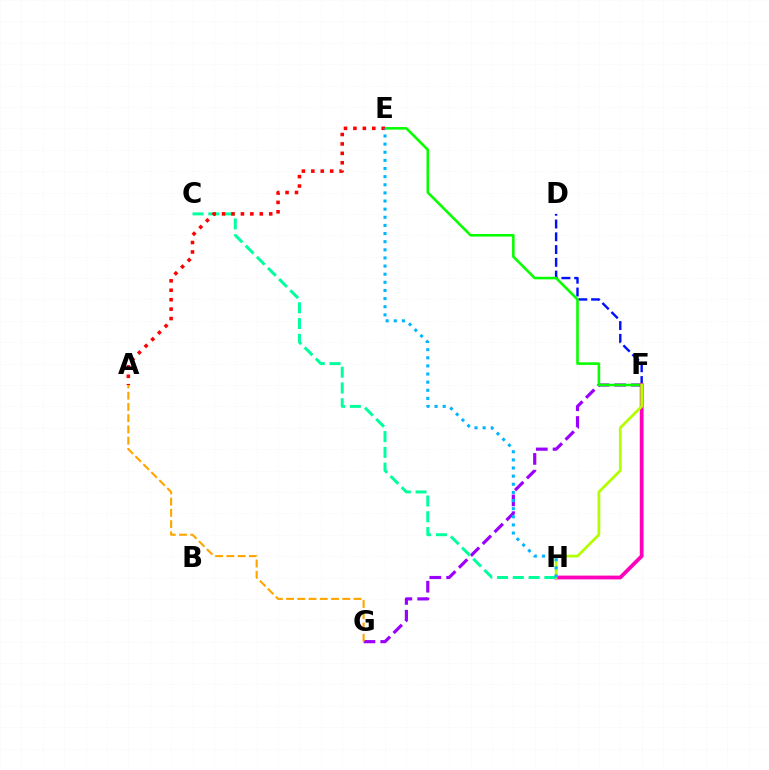{('D', 'F'): [{'color': '#0010ff', 'line_style': 'dashed', 'thickness': 1.73}], ('F', 'G'): [{'color': '#9b00ff', 'line_style': 'dashed', 'thickness': 2.28}], ('E', 'F'): [{'color': '#08ff00', 'line_style': 'solid', 'thickness': 1.86}], ('F', 'H'): [{'color': '#ff00bd', 'line_style': 'solid', 'thickness': 2.73}, {'color': '#b3ff00', 'line_style': 'solid', 'thickness': 1.98}], ('A', 'G'): [{'color': '#ffa500', 'line_style': 'dashed', 'thickness': 1.53}], ('C', 'H'): [{'color': '#00ff9d', 'line_style': 'dashed', 'thickness': 2.14}], ('A', 'E'): [{'color': '#ff0000', 'line_style': 'dotted', 'thickness': 2.56}], ('E', 'H'): [{'color': '#00b5ff', 'line_style': 'dotted', 'thickness': 2.21}]}